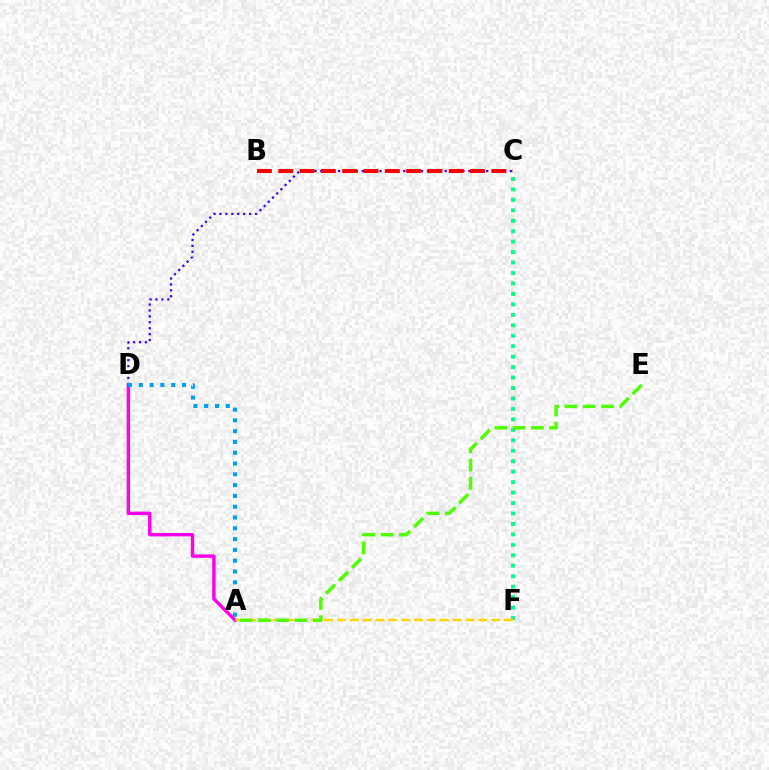{('C', 'D'): [{'color': '#3700ff', 'line_style': 'dotted', 'thickness': 1.61}], ('A', 'D'): [{'color': '#ff00ed', 'line_style': 'solid', 'thickness': 2.44}, {'color': '#009eff', 'line_style': 'dotted', 'thickness': 2.93}], ('C', 'F'): [{'color': '#00ff86', 'line_style': 'dotted', 'thickness': 2.84}], ('A', 'F'): [{'color': '#ffd500', 'line_style': 'dashed', 'thickness': 1.75}], ('B', 'C'): [{'color': '#ff0000', 'line_style': 'dashed', 'thickness': 2.89}], ('A', 'E'): [{'color': '#4fff00', 'line_style': 'dashed', 'thickness': 2.49}]}